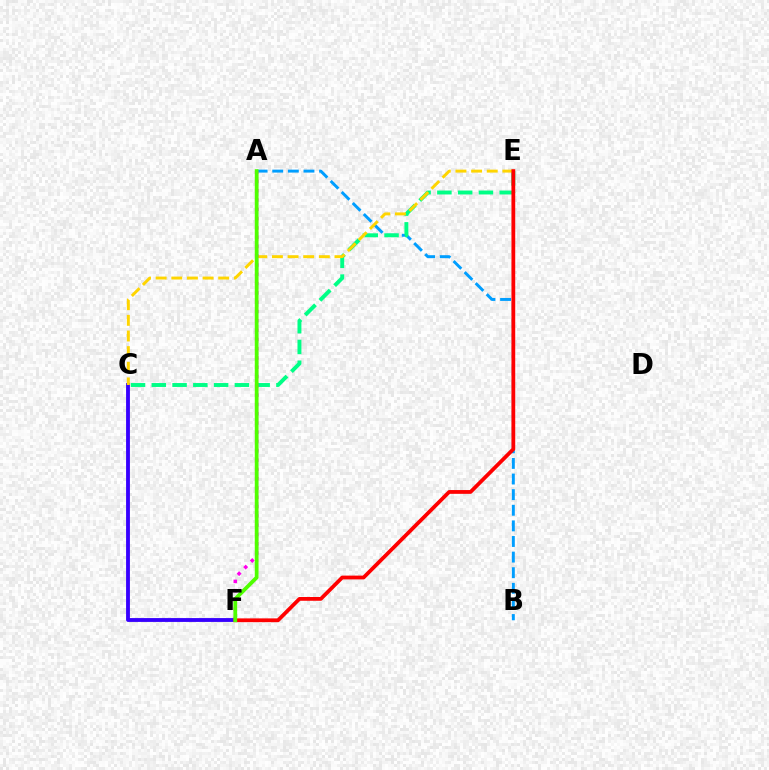{('C', 'F'): [{'color': '#3700ff', 'line_style': 'solid', 'thickness': 2.77}], ('A', 'B'): [{'color': '#009eff', 'line_style': 'dashed', 'thickness': 2.12}], ('C', 'E'): [{'color': '#00ff86', 'line_style': 'dashed', 'thickness': 2.82}, {'color': '#ffd500', 'line_style': 'dashed', 'thickness': 2.12}], ('A', 'F'): [{'color': '#ff00ed', 'line_style': 'dotted', 'thickness': 2.52}, {'color': '#4fff00', 'line_style': 'solid', 'thickness': 2.72}], ('E', 'F'): [{'color': '#ff0000', 'line_style': 'solid', 'thickness': 2.72}]}